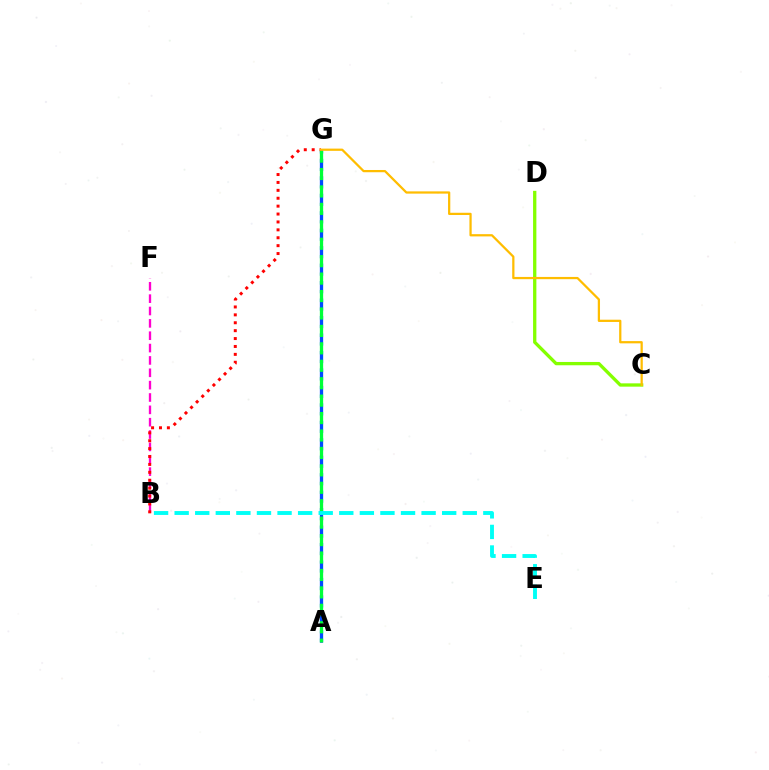{('A', 'G'): [{'color': '#7200ff', 'line_style': 'dashed', 'thickness': 1.93}, {'color': '#004bff', 'line_style': 'dashed', 'thickness': 2.37}, {'color': '#00ff39', 'line_style': 'dashed', 'thickness': 2.37}], ('B', 'F'): [{'color': '#ff00cf', 'line_style': 'dashed', 'thickness': 1.68}], ('B', 'G'): [{'color': '#ff0000', 'line_style': 'dotted', 'thickness': 2.15}], ('C', 'D'): [{'color': '#84ff00', 'line_style': 'solid', 'thickness': 2.38}], ('C', 'G'): [{'color': '#ffbd00', 'line_style': 'solid', 'thickness': 1.62}], ('B', 'E'): [{'color': '#00fff6', 'line_style': 'dashed', 'thickness': 2.8}]}